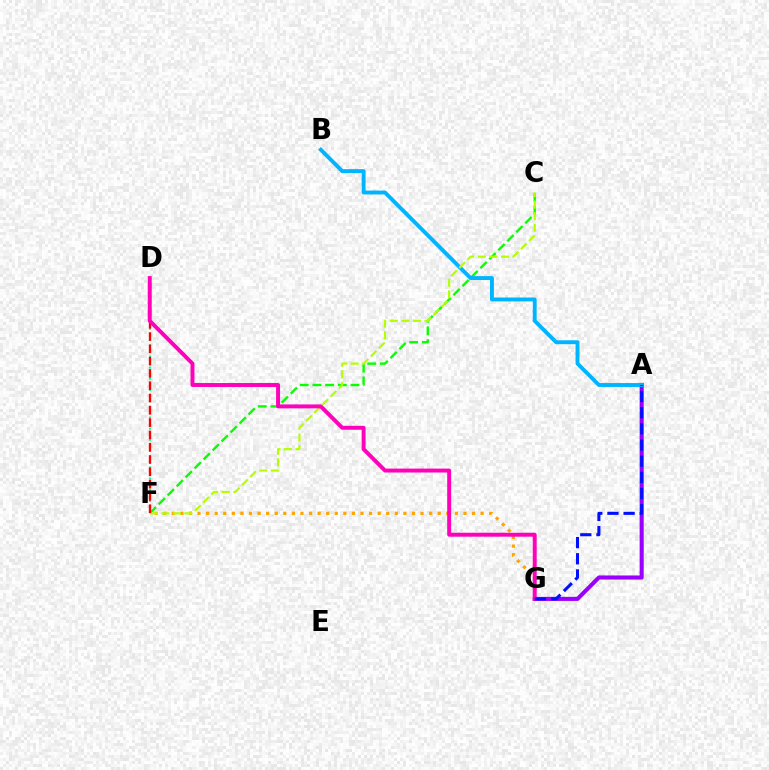{('F', 'G'): [{'color': '#ffa500', 'line_style': 'dotted', 'thickness': 2.33}], ('C', 'F'): [{'color': '#08ff00', 'line_style': 'dashed', 'thickness': 1.73}, {'color': '#b3ff00', 'line_style': 'dashed', 'thickness': 1.57}], ('A', 'G'): [{'color': '#9b00ff', 'line_style': 'solid', 'thickness': 2.94}, {'color': '#0010ff', 'line_style': 'dashed', 'thickness': 2.2}], ('D', 'F'): [{'color': '#00ff9d', 'line_style': 'dotted', 'thickness': 1.51}, {'color': '#ff0000', 'line_style': 'dashed', 'thickness': 1.67}], ('A', 'B'): [{'color': '#00b5ff', 'line_style': 'solid', 'thickness': 2.81}], ('D', 'G'): [{'color': '#ff00bd', 'line_style': 'solid', 'thickness': 2.83}]}